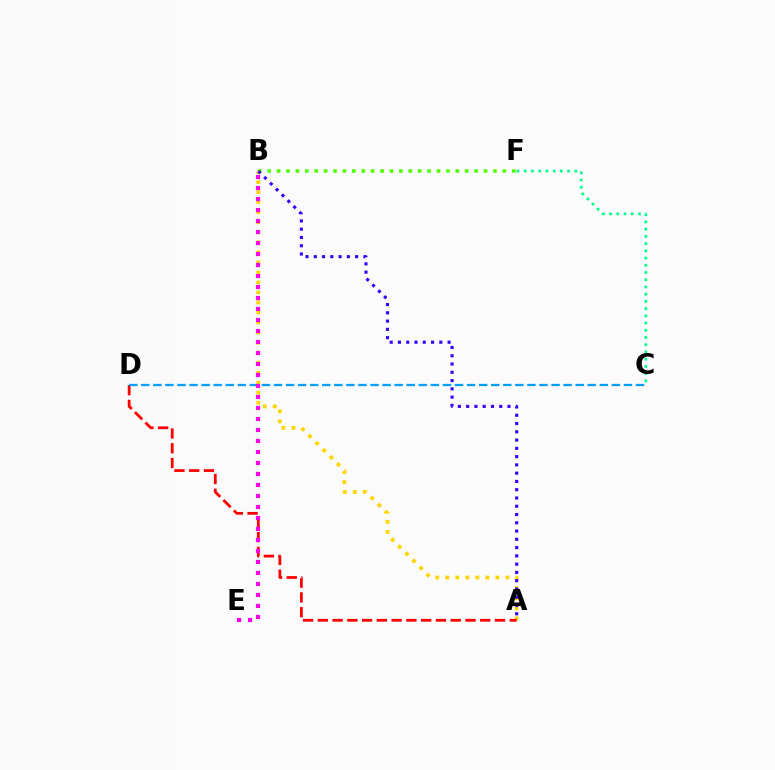{('A', 'B'): [{'color': '#ffd500', 'line_style': 'dotted', 'thickness': 2.72}, {'color': '#3700ff', 'line_style': 'dotted', 'thickness': 2.25}], ('C', 'F'): [{'color': '#00ff86', 'line_style': 'dotted', 'thickness': 1.96}], ('A', 'D'): [{'color': '#ff0000', 'line_style': 'dashed', 'thickness': 2.01}], ('B', 'F'): [{'color': '#4fff00', 'line_style': 'dotted', 'thickness': 2.56}], ('C', 'D'): [{'color': '#009eff', 'line_style': 'dashed', 'thickness': 1.64}], ('B', 'E'): [{'color': '#ff00ed', 'line_style': 'dotted', 'thickness': 2.99}]}